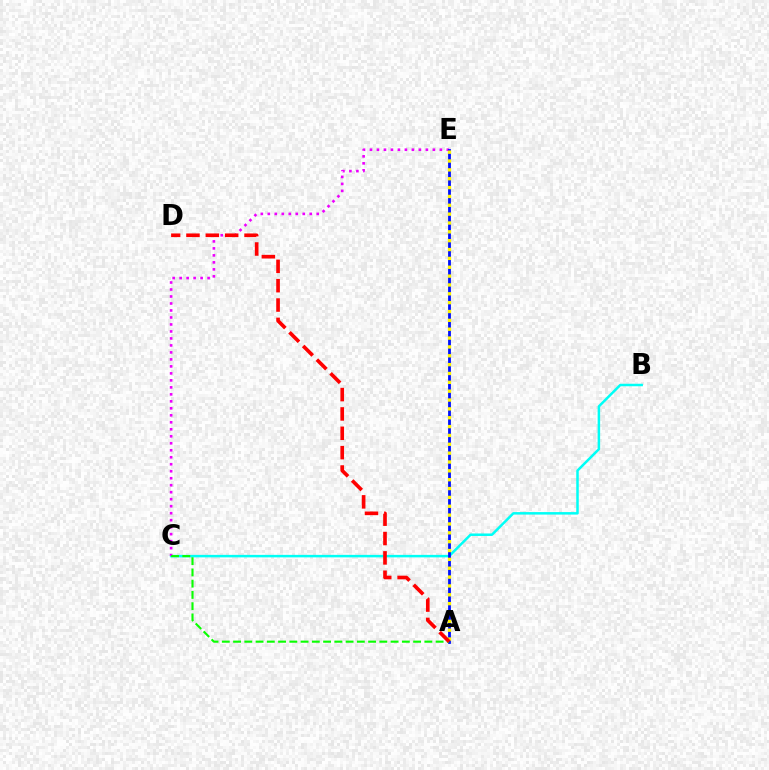{('B', 'C'): [{'color': '#00fff6', 'line_style': 'solid', 'thickness': 1.8}], ('C', 'E'): [{'color': '#ee00ff', 'line_style': 'dotted', 'thickness': 1.9}], ('A', 'E'): [{'color': '#0010ff', 'line_style': 'solid', 'thickness': 2.01}, {'color': '#fcf500', 'line_style': 'dotted', 'thickness': 2.41}], ('A', 'C'): [{'color': '#08ff00', 'line_style': 'dashed', 'thickness': 1.53}], ('A', 'D'): [{'color': '#ff0000', 'line_style': 'dashed', 'thickness': 2.63}]}